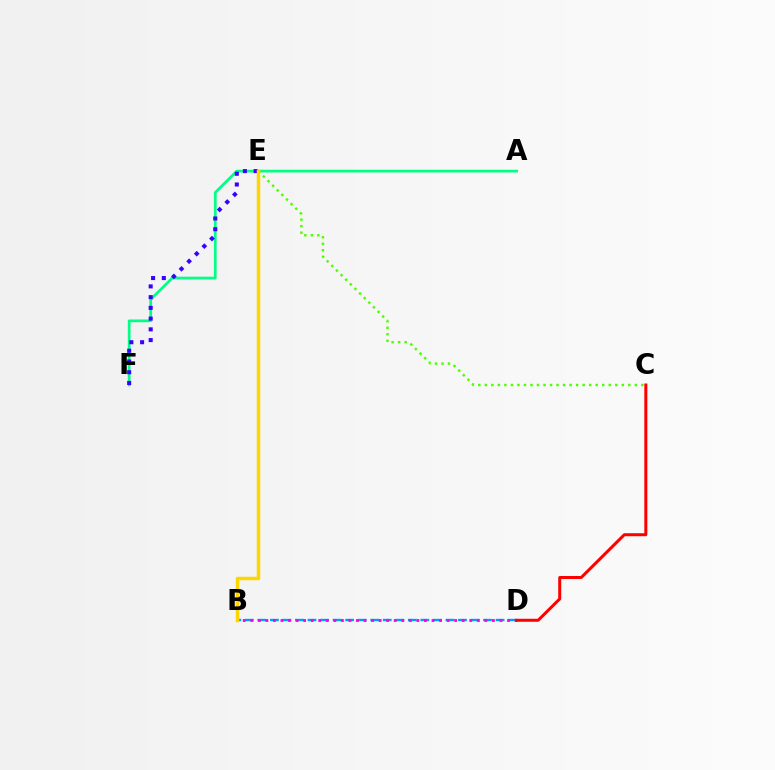{('C', 'E'): [{'color': '#4fff00', 'line_style': 'dotted', 'thickness': 1.77}], ('B', 'D'): [{'color': '#009eff', 'line_style': 'dashed', 'thickness': 1.7}, {'color': '#ff00ed', 'line_style': 'dotted', 'thickness': 2.05}], ('A', 'F'): [{'color': '#00ff86', 'line_style': 'solid', 'thickness': 1.96}], ('E', 'F'): [{'color': '#3700ff', 'line_style': 'dotted', 'thickness': 2.92}], ('C', 'D'): [{'color': '#ff0000', 'line_style': 'solid', 'thickness': 2.17}], ('B', 'E'): [{'color': '#ffd500', 'line_style': 'solid', 'thickness': 2.52}]}